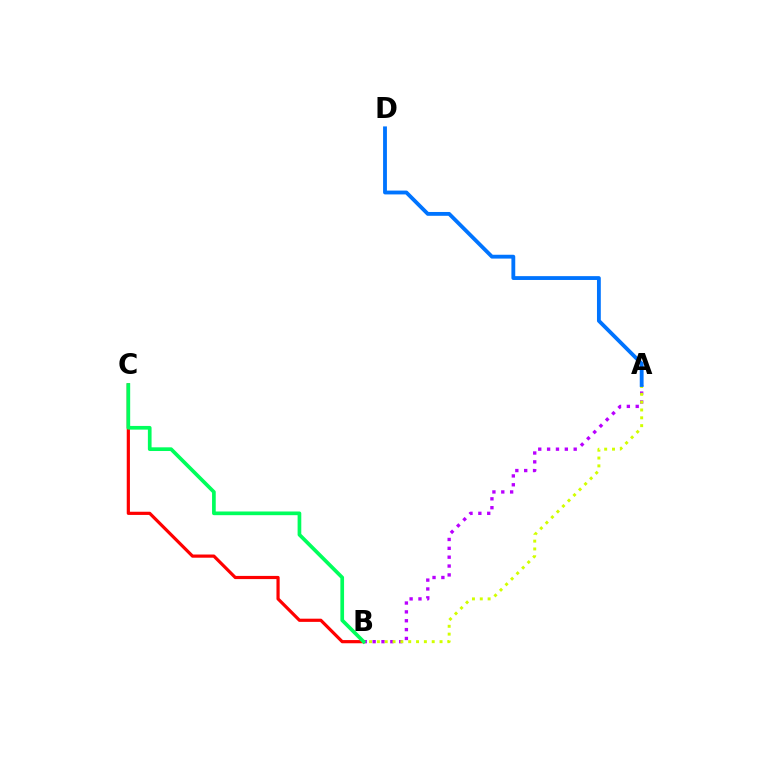{('A', 'B'): [{'color': '#b900ff', 'line_style': 'dotted', 'thickness': 2.41}, {'color': '#d1ff00', 'line_style': 'dotted', 'thickness': 2.13}], ('B', 'C'): [{'color': '#ff0000', 'line_style': 'solid', 'thickness': 2.3}, {'color': '#00ff5c', 'line_style': 'solid', 'thickness': 2.66}], ('A', 'D'): [{'color': '#0074ff', 'line_style': 'solid', 'thickness': 2.76}]}